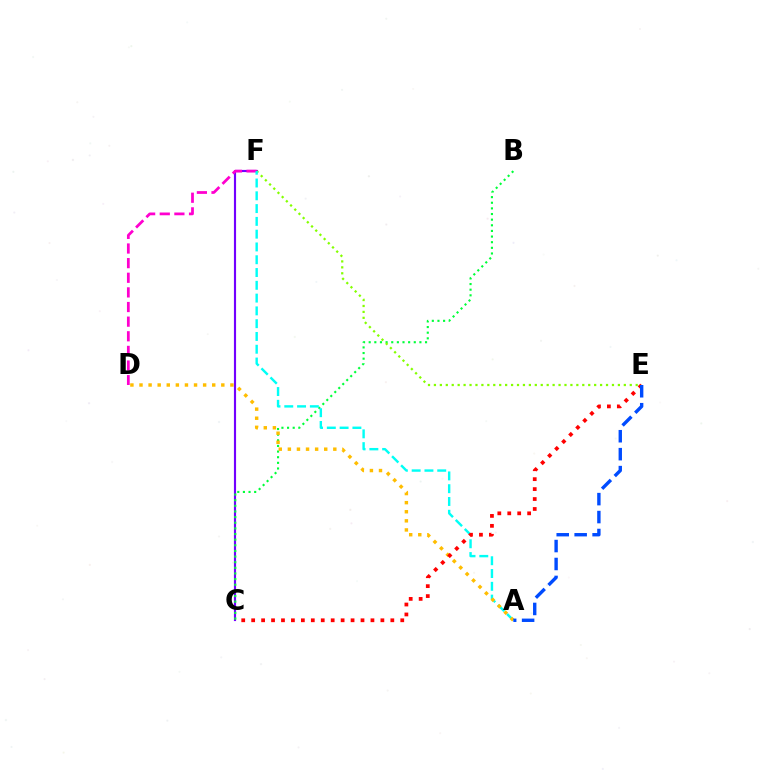{('C', 'F'): [{'color': '#7200ff', 'line_style': 'solid', 'thickness': 1.55}], ('D', 'F'): [{'color': '#ff00cf', 'line_style': 'dashed', 'thickness': 1.99}], ('B', 'C'): [{'color': '#00ff39', 'line_style': 'dotted', 'thickness': 1.53}], ('E', 'F'): [{'color': '#84ff00', 'line_style': 'dotted', 'thickness': 1.61}], ('A', 'F'): [{'color': '#00fff6', 'line_style': 'dashed', 'thickness': 1.74}], ('A', 'D'): [{'color': '#ffbd00', 'line_style': 'dotted', 'thickness': 2.47}], ('C', 'E'): [{'color': '#ff0000', 'line_style': 'dotted', 'thickness': 2.7}], ('A', 'E'): [{'color': '#004bff', 'line_style': 'dashed', 'thickness': 2.44}]}